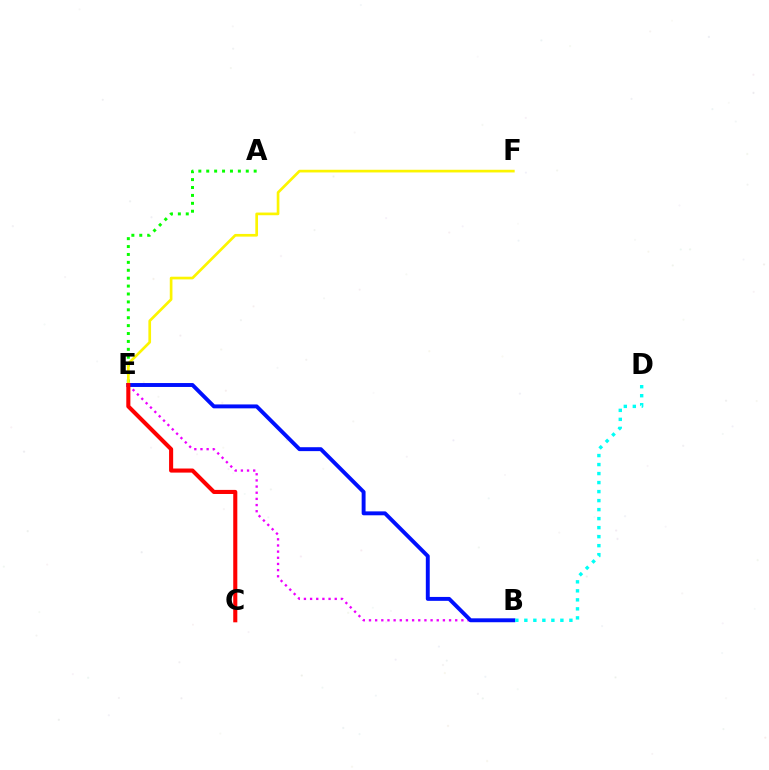{('B', 'E'): [{'color': '#ee00ff', 'line_style': 'dotted', 'thickness': 1.67}, {'color': '#0010ff', 'line_style': 'solid', 'thickness': 2.82}], ('A', 'E'): [{'color': '#08ff00', 'line_style': 'dotted', 'thickness': 2.15}], ('B', 'D'): [{'color': '#00fff6', 'line_style': 'dotted', 'thickness': 2.45}], ('E', 'F'): [{'color': '#fcf500', 'line_style': 'solid', 'thickness': 1.93}], ('C', 'E'): [{'color': '#ff0000', 'line_style': 'solid', 'thickness': 2.94}]}